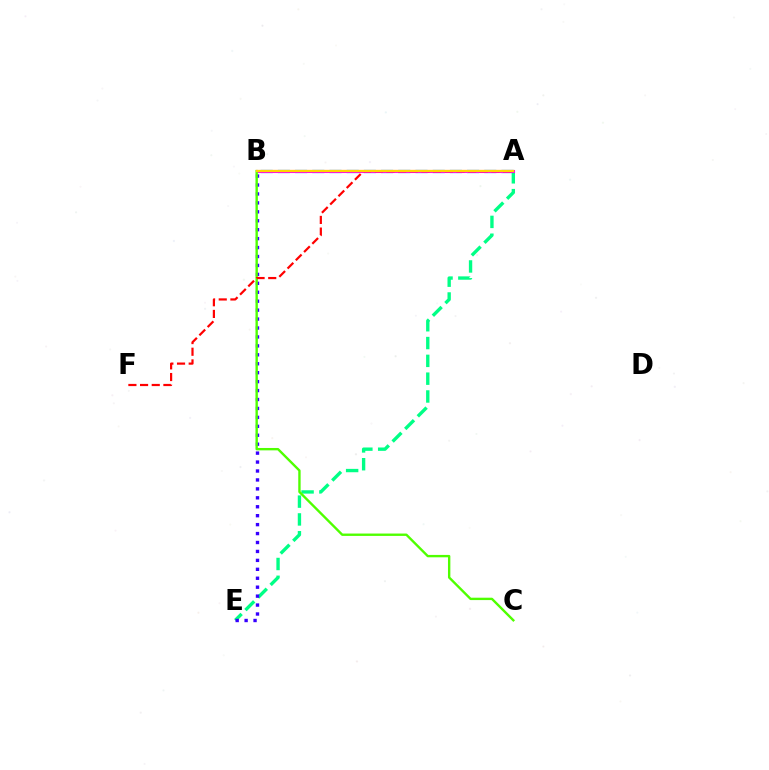{('A', 'E'): [{'color': '#00ff86', 'line_style': 'dashed', 'thickness': 2.42}], ('A', 'B'): [{'color': '#009eff', 'line_style': 'dashed', 'thickness': 2.34}, {'color': '#ff00ed', 'line_style': 'solid', 'thickness': 2.21}, {'color': '#ffd500', 'line_style': 'solid', 'thickness': 1.62}], ('B', 'E'): [{'color': '#3700ff', 'line_style': 'dotted', 'thickness': 2.43}], ('B', 'C'): [{'color': '#4fff00', 'line_style': 'solid', 'thickness': 1.71}], ('A', 'F'): [{'color': '#ff0000', 'line_style': 'dashed', 'thickness': 1.59}]}